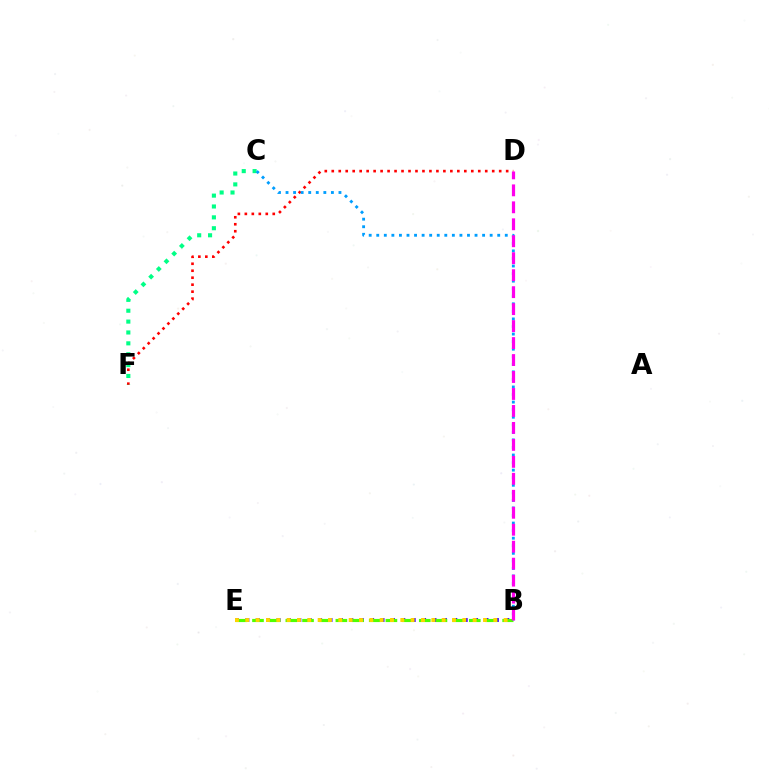{('B', 'E'): [{'color': '#3700ff', 'line_style': 'dotted', 'thickness': 2.83}, {'color': '#4fff00', 'line_style': 'dashed', 'thickness': 2.27}, {'color': '#ffd500', 'line_style': 'dotted', 'thickness': 2.81}], ('D', 'F'): [{'color': '#ff0000', 'line_style': 'dotted', 'thickness': 1.9}], ('C', 'F'): [{'color': '#00ff86', 'line_style': 'dotted', 'thickness': 2.95}], ('B', 'C'): [{'color': '#009eff', 'line_style': 'dotted', 'thickness': 2.05}], ('B', 'D'): [{'color': '#ff00ed', 'line_style': 'dashed', 'thickness': 2.31}]}